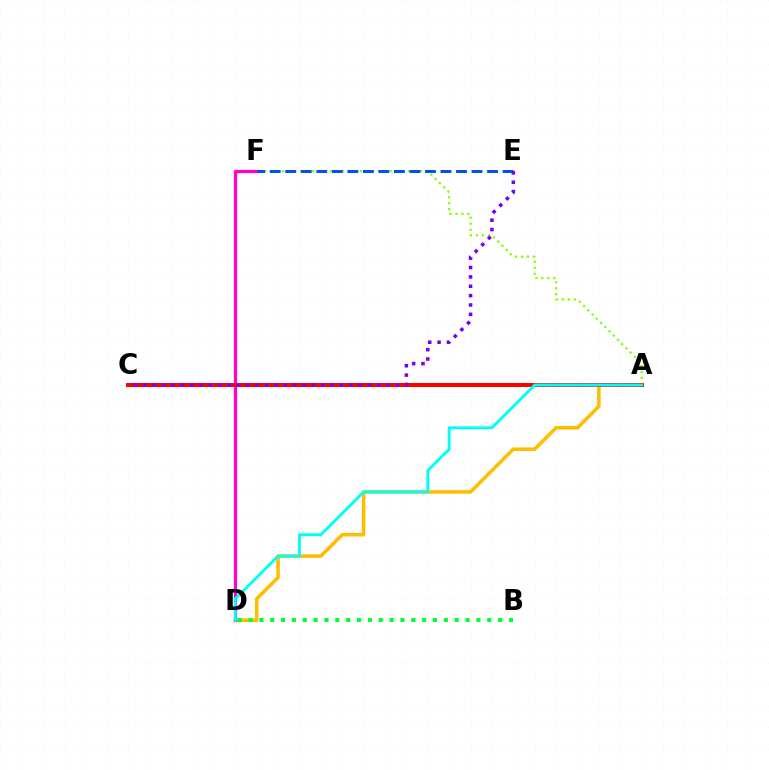{('A', 'D'): [{'color': '#ffbd00', 'line_style': 'solid', 'thickness': 2.54}, {'color': '#00fff6', 'line_style': 'solid', 'thickness': 2.07}], ('A', 'F'): [{'color': '#84ff00', 'line_style': 'dotted', 'thickness': 1.63}], ('D', 'F'): [{'color': '#ff00cf', 'line_style': 'solid', 'thickness': 2.33}], ('A', 'C'): [{'color': '#ff0000', 'line_style': 'solid', 'thickness': 2.86}], ('E', 'F'): [{'color': '#004bff', 'line_style': 'dashed', 'thickness': 2.11}], ('B', 'D'): [{'color': '#00ff39', 'line_style': 'dotted', 'thickness': 2.95}], ('C', 'E'): [{'color': '#7200ff', 'line_style': 'dotted', 'thickness': 2.54}]}